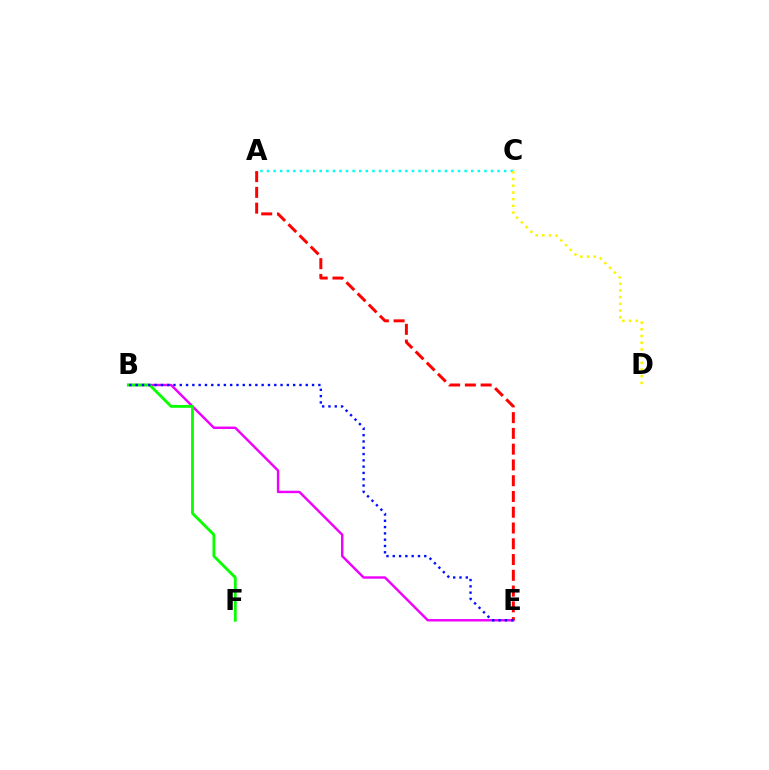{('B', 'E'): [{'color': '#ee00ff', 'line_style': 'solid', 'thickness': 1.74}, {'color': '#0010ff', 'line_style': 'dotted', 'thickness': 1.71}], ('A', 'E'): [{'color': '#ff0000', 'line_style': 'dashed', 'thickness': 2.14}], ('A', 'C'): [{'color': '#00fff6', 'line_style': 'dotted', 'thickness': 1.79}], ('C', 'D'): [{'color': '#fcf500', 'line_style': 'dotted', 'thickness': 1.82}], ('B', 'F'): [{'color': '#08ff00', 'line_style': 'solid', 'thickness': 2.04}]}